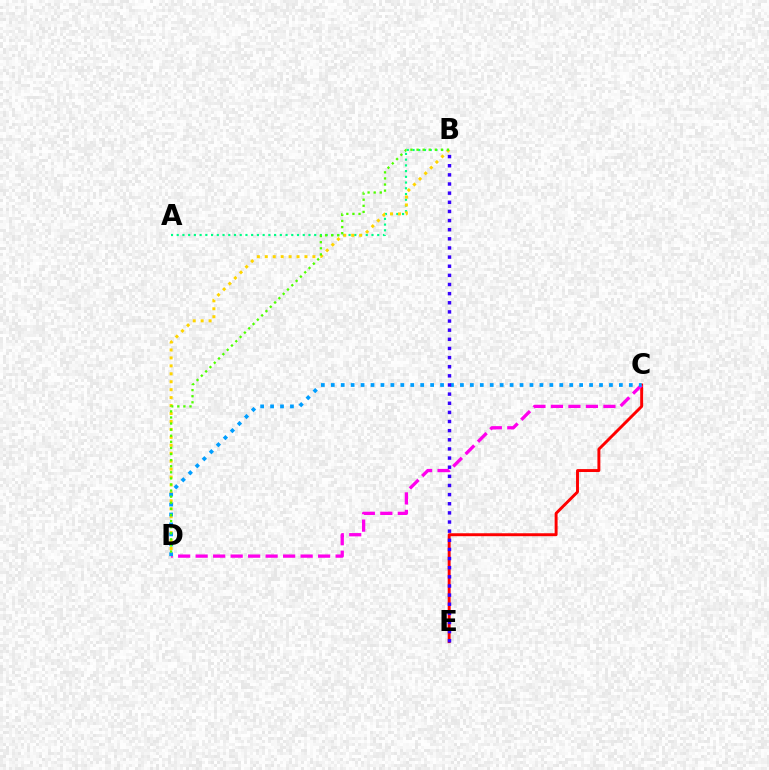{('C', 'E'): [{'color': '#ff0000', 'line_style': 'solid', 'thickness': 2.11}], ('C', 'D'): [{'color': '#ff00ed', 'line_style': 'dashed', 'thickness': 2.38}, {'color': '#009eff', 'line_style': 'dotted', 'thickness': 2.7}], ('A', 'B'): [{'color': '#00ff86', 'line_style': 'dotted', 'thickness': 1.56}], ('B', 'D'): [{'color': '#ffd500', 'line_style': 'dotted', 'thickness': 2.16}, {'color': '#4fff00', 'line_style': 'dotted', 'thickness': 1.66}], ('B', 'E'): [{'color': '#3700ff', 'line_style': 'dotted', 'thickness': 2.48}]}